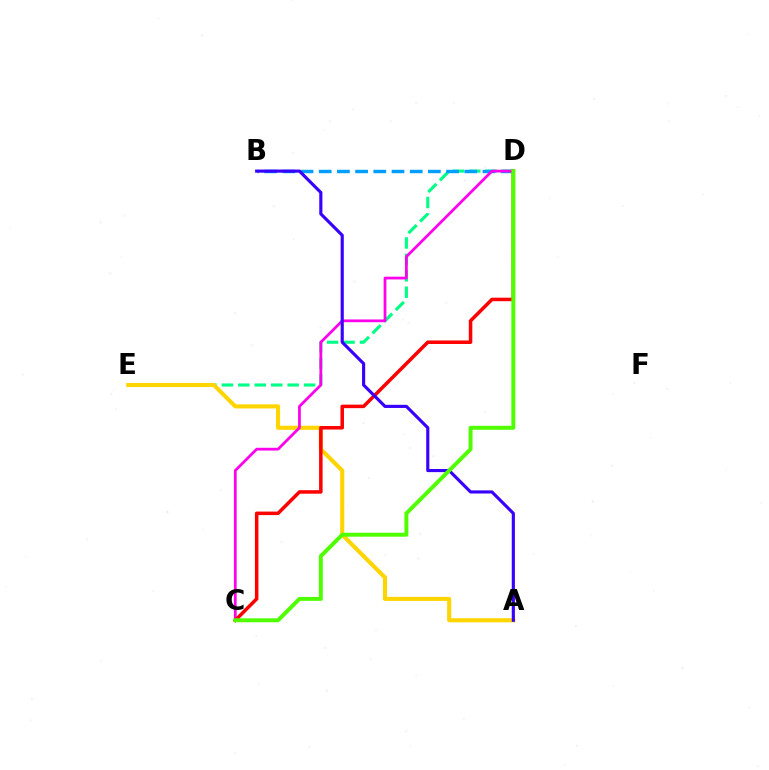{('D', 'E'): [{'color': '#00ff86', 'line_style': 'dashed', 'thickness': 2.23}], ('A', 'E'): [{'color': '#ffd500', 'line_style': 'solid', 'thickness': 2.95}], ('B', 'D'): [{'color': '#009eff', 'line_style': 'dashed', 'thickness': 2.47}], ('C', 'D'): [{'color': '#ff00ed', 'line_style': 'solid', 'thickness': 1.98}, {'color': '#ff0000', 'line_style': 'solid', 'thickness': 2.53}, {'color': '#4fff00', 'line_style': 'solid', 'thickness': 2.84}], ('A', 'B'): [{'color': '#3700ff', 'line_style': 'solid', 'thickness': 2.26}]}